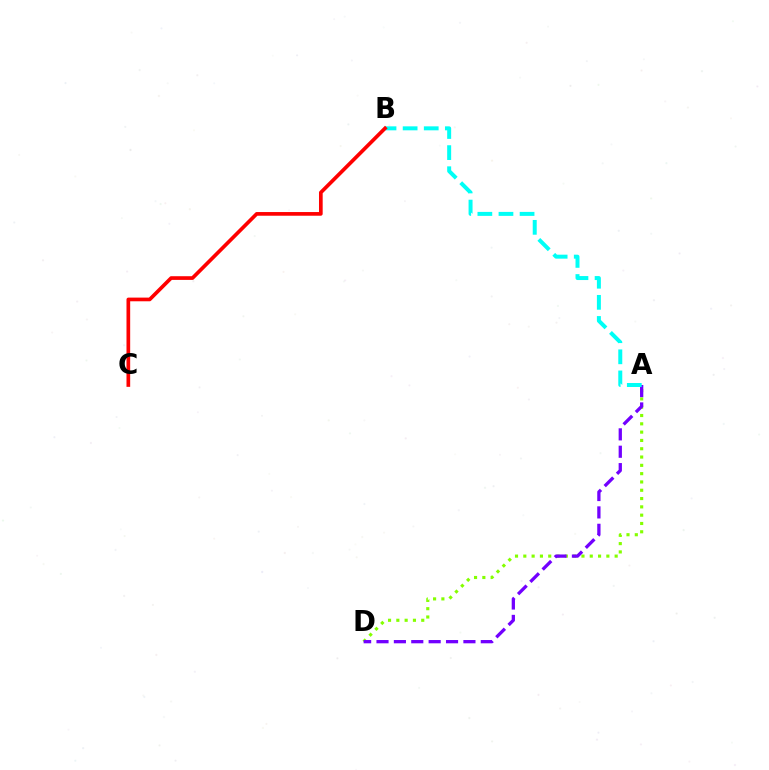{('A', 'D'): [{'color': '#84ff00', 'line_style': 'dotted', 'thickness': 2.26}, {'color': '#7200ff', 'line_style': 'dashed', 'thickness': 2.36}], ('A', 'B'): [{'color': '#00fff6', 'line_style': 'dashed', 'thickness': 2.87}], ('B', 'C'): [{'color': '#ff0000', 'line_style': 'solid', 'thickness': 2.65}]}